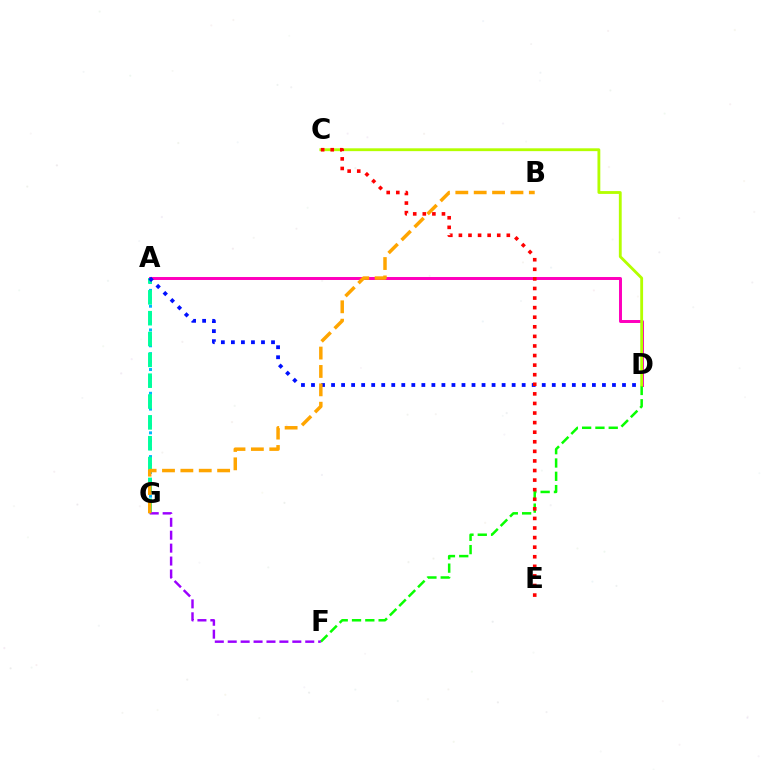{('A', 'D'): [{'color': '#ff00bd', 'line_style': 'solid', 'thickness': 2.14}, {'color': '#0010ff', 'line_style': 'dotted', 'thickness': 2.73}], ('A', 'G'): [{'color': '#00b5ff', 'line_style': 'dotted', 'thickness': 2.15}, {'color': '#00ff9d', 'line_style': 'dashed', 'thickness': 2.83}], ('D', 'F'): [{'color': '#08ff00', 'line_style': 'dashed', 'thickness': 1.81}], ('C', 'D'): [{'color': '#b3ff00', 'line_style': 'solid', 'thickness': 2.04}], ('C', 'E'): [{'color': '#ff0000', 'line_style': 'dotted', 'thickness': 2.6}], ('F', 'G'): [{'color': '#9b00ff', 'line_style': 'dashed', 'thickness': 1.76}], ('B', 'G'): [{'color': '#ffa500', 'line_style': 'dashed', 'thickness': 2.5}]}